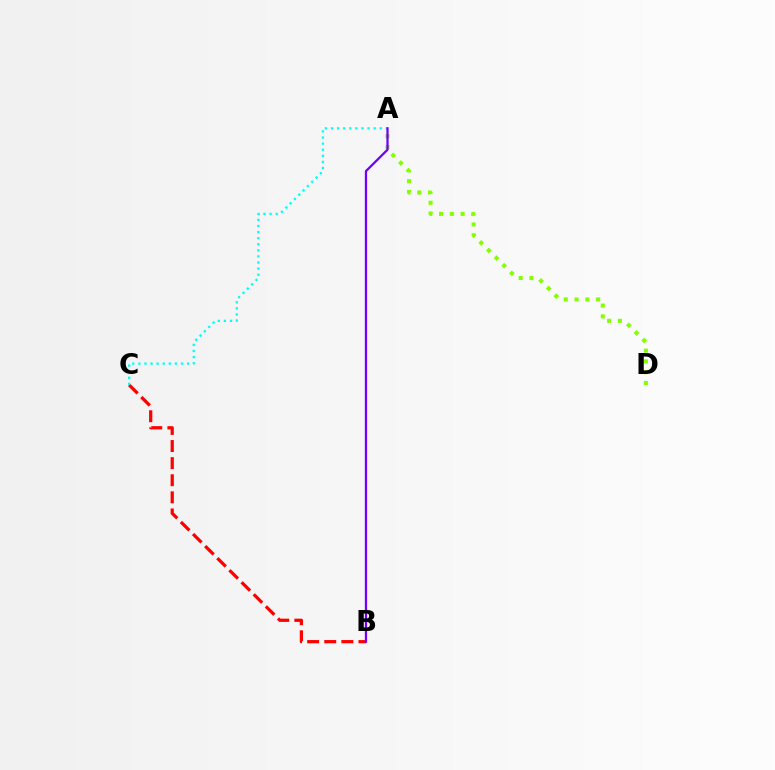{('A', 'D'): [{'color': '#84ff00', 'line_style': 'dotted', 'thickness': 2.93}], ('B', 'C'): [{'color': '#ff0000', 'line_style': 'dashed', 'thickness': 2.32}], ('A', 'C'): [{'color': '#00fff6', 'line_style': 'dotted', 'thickness': 1.65}], ('A', 'B'): [{'color': '#7200ff', 'line_style': 'solid', 'thickness': 1.63}]}